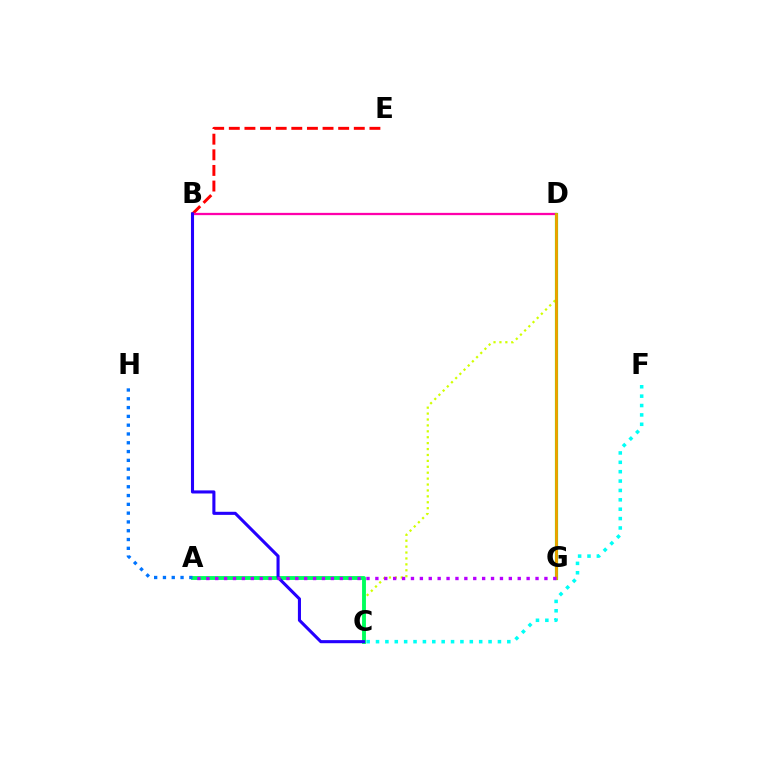{('C', 'D'): [{'color': '#d1ff00', 'line_style': 'dotted', 'thickness': 1.61}], ('B', 'E'): [{'color': '#ff0000', 'line_style': 'dashed', 'thickness': 2.12}], ('A', 'C'): [{'color': '#00ff5c', 'line_style': 'solid', 'thickness': 2.78}], ('A', 'H'): [{'color': '#0074ff', 'line_style': 'dotted', 'thickness': 2.39}], ('B', 'D'): [{'color': '#ff00ac', 'line_style': 'solid', 'thickness': 1.64}], ('B', 'C'): [{'color': '#2500ff', 'line_style': 'solid', 'thickness': 2.22}], ('D', 'G'): [{'color': '#3dff00', 'line_style': 'solid', 'thickness': 2.29}, {'color': '#ff9400', 'line_style': 'solid', 'thickness': 1.81}], ('C', 'F'): [{'color': '#00fff6', 'line_style': 'dotted', 'thickness': 2.55}], ('A', 'G'): [{'color': '#b900ff', 'line_style': 'dotted', 'thickness': 2.42}]}